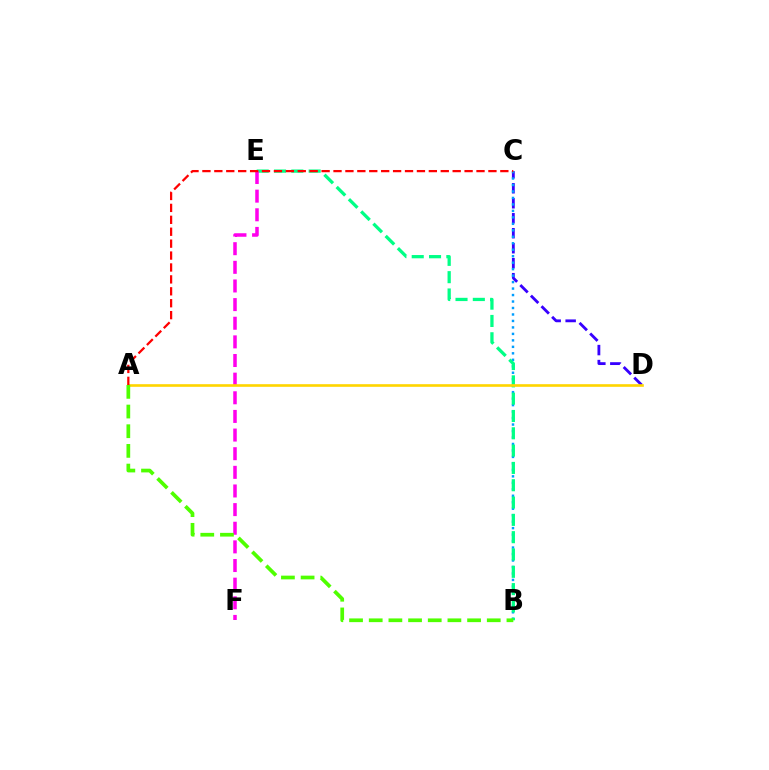{('C', 'D'): [{'color': '#3700ff', 'line_style': 'dashed', 'thickness': 2.04}], ('B', 'C'): [{'color': '#009eff', 'line_style': 'dotted', 'thickness': 1.76}], ('B', 'E'): [{'color': '#00ff86', 'line_style': 'dashed', 'thickness': 2.35}], ('E', 'F'): [{'color': '#ff00ed', 'line_style': 'dashed', 'thickness': 2.53}], ('A', 'D'): [{'color': '#ffd500', 'line_style': 'solid', 'thickness': 1.9}], ('A', 'C'): [{'color': '#ff0000', 'line_style': 'dashed', 'thickness': 1.62}], ('A', 'B'): [{'color': '#4fff00', 'line_style': 'dashed', 'thickness': 2.67}]}